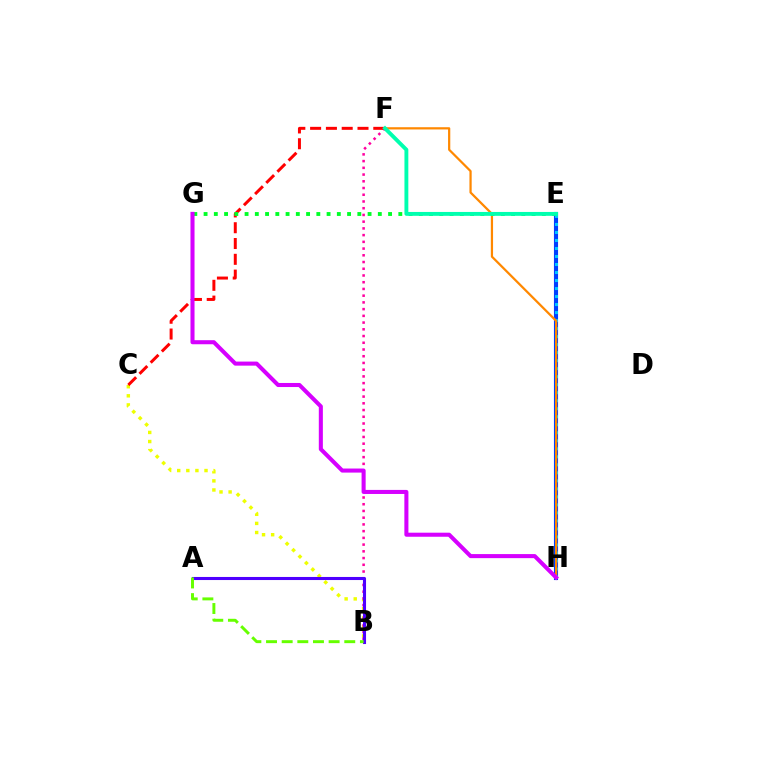{('B', 'C'): [{'color': '#eeff00', 'line_style': 'dotted', 'thickness': 2.47}], ('E', 'H'): [{'color': '#003fff', 'line_style': 'solid', 'thickness': 2.96}, {'color': '#00c7ff', 'line_style': 'dotted', 'thickness': 2.18}], ('B', 'F'): [{'color': '#ff00a0', 'line_style': 'dotted', 'thickness': 1.83}], ('C', 'F'): [{'color': '#ff0000', 'line_style': 'dashed', 'thickness': 2.15}], ('A', 'B'): [{'color': '#4f00ff', 'line_style': 'solid', 'thickness': 2.22}, {'color': '#66ff00', 'line_style': 'dashed', 'thickness': 2.13}], ('F', 'H'): [{'color': '#ff8800', 'line_style': 'solid', 'thickness': 1.6}], ('E', 'G'): [{'color': '#00ff27', 'line_style': 'dotted', 'thickness': 2.78}], ('G', 'H'): [{'color': '#d600ff', 'line_style': 'solid', 'thickness': 2.92}], ('E', 'F'): [{'color': '#00ffaf', 'line_style': 'solid', 'thickness': 2.8}]}